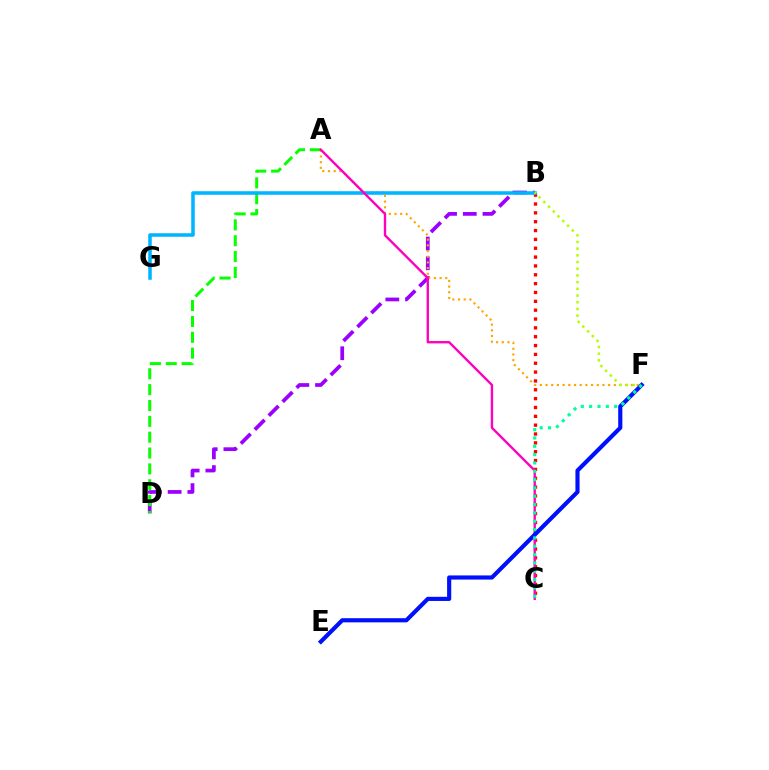{('B', 'D'): [{'color': '#9b00ff', 'line_style': 'dashed', 'thickness': 2.68}], ('A', 'D'): [{'color': '#08ff00', 'line_style': 'dashed', 'thickness': 2.15}], ('B', 'C'): [{'color': '#ff0000', 'line_style': 'dotted', 'thickness': 2.4}], ('A', 'F'): [{'color': '#ffa500', 'line_style': 'dotted', 'thickness': 1.55}], ('B', 'G'): [{'color': '#00b5ff', 'line_style': 'solid', 'thickness': 2.56}], ('A', 'C'): [{'color': '#ff00bd', 'line_style': 'solid', 'thickness': 1.71}], ('B', 'F'): [{'color': '#b3ff00', 'line_style': 'dotted', 'thickness': 1.82}], ('E', 'F'): [{'color': '#0010ff', 'line_style': 'solid', 'thickness': 2.99}], ('C', 'F'): [{'color': '#00ff9d', 'line_style': 'dotted', 'thickness': 2.26}]}